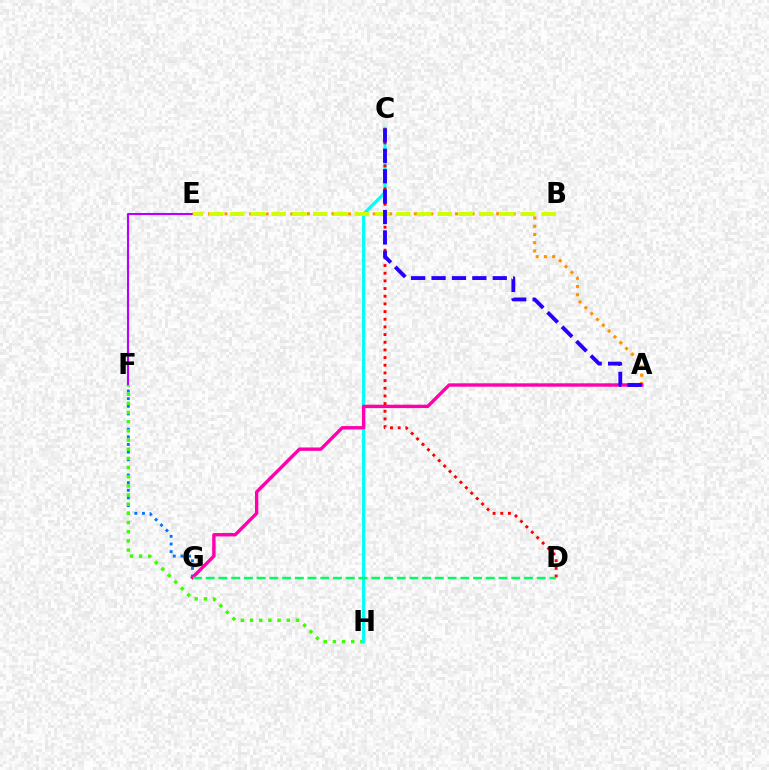{('E', 'F'): [{'color': '#b900ff', 'line_style': 'solid', 'thickness': 1.5}], ('F', 'G'): [{'color': '#0074ff', 'line_style': 'dotted', 'thickness': 2.07}], ('F', 'H'): [{'color': '#3dff00', 'line_style': 'dotted', 'thickness': 2.49}], ('C', 'H'): [{'color': '#00fff6', 'line_style': 'solid', 'thickness': 2.28}], ('A', 'E'): [{'color': '#ff9400', 'line_style': 'dotted', 'thickness': 2.24}], ('A', 'G'): [{'color': '#ff00ac', 'line_style': 'solid', 'thickness': 2.44}], ('C', 'D'): [{'color': '#ff0000', 'line_style': 'dotted', 'thickness': 2.08}], ('D', 'G'): [{'color': '#00ff5c', 'line_style': 'dashed', 'thickness': 1.73}], ('B', 'E'): [{'color': '#d1ff00', 'line_style': 'dashed', 'thickness': 2.82}], ('A', 'C'): [{'color': '#2500ff', 'line_style': 'dashed', 'thickness': 2.77}]}